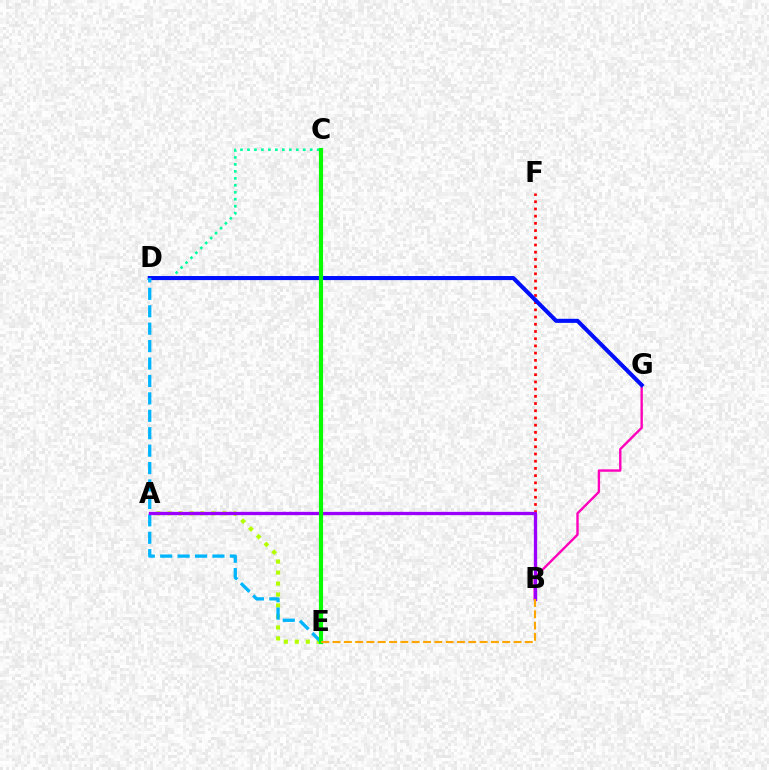{('B', 'G'): [{'color': '#ff00bd', 'line_style': 'solid', 'thickness': 1.72}], ('A', 'E'): [{'color': '#b3ff00', 'line_style': 'dotted', 'thickness': 2.98}], ('B', 'F'): [{'color': '#ff0000', 'line_style': 'dotted', 'thickness': 1.96}], ('C', 'D'): [{'color': '#00ff9d', 'line_style': 'dotted', 'thickness': 1.89}], ('D', 'G'): [{'color': '#0010ff', 'line_style': 'solid', 'thickness': 2.94}], ('D', 'E'): [{'color': '#00b5ff', 'line_style': 'dashed', 'thickness': 2.37}], ('A', 'B'): [{'color': '#9b00ff', 'line_style': 'solid', 'thickness': 2.38}], ('C', 'E'): [{'color': '#08ff00', 'line_style': 'solid', 'thickness': 2.99}], ('B', 'E'): [{'color': '#ffa500', 'line_style': 'dashed', 'thickness': 1.54}]}